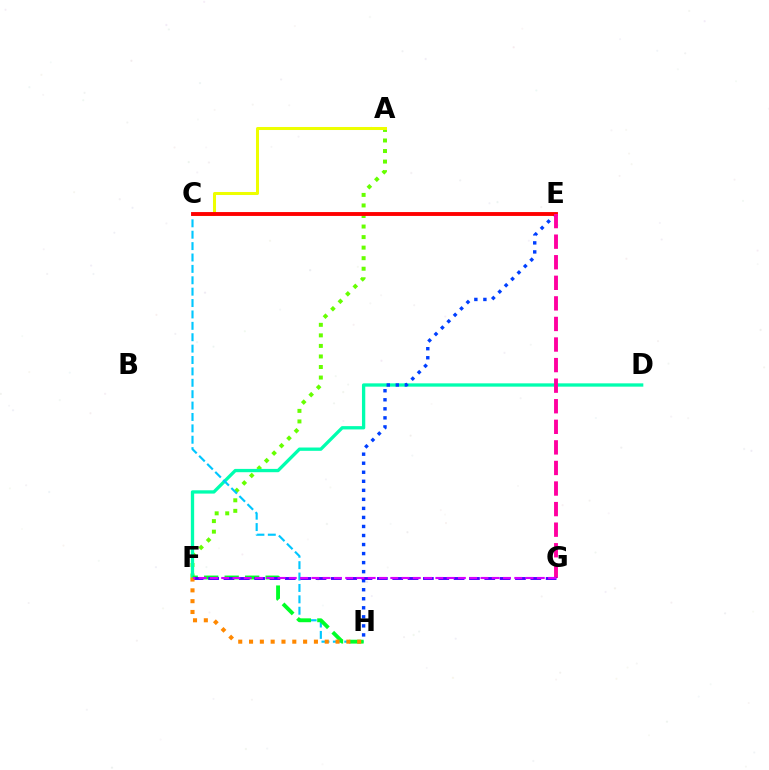{('A', 'F'): [{'color': '#66ff00', 'line_style': 'dotted', 'thickness': 2.87}], ('D', 'F'): [{'color': '#00ffaf', 'line_style': 'solid', 'thickness': 2.38}], ('E', 'H'): [{'color': '#003fff', 'line_style': 'dotted', 'thickness': 2.46}], ('A', 'C'): [{'color': '#eeff00', 'line_style': 'solid', 'thickness': 2.18}], ('C', 'H'): [{'color': '#00c7ff', 'line_style': 'dashed', 'thickness': 1.55}], ('C', 'E'): [{'color': '#ff0000', 'line_style': 'solid', 'thickness': 2.79}], ('F', 'H'): [{'color': '#00ff27', 'line_style': 'dashed', 'thickness': 2.78}, {'color': '#ff8800', 'line_style': 'dotted', 'thickness': 2.94}], ('E', 'G'): [{'color': '#ff00a0', 'line_style': 'dashed', 'thickness': 2.79}], ('F', 'G'): [{'color': '#4f00ff', 'line_style': 'dashed', 'thickness': 2.08}, {'color': '#d600ff', 'line_style': 'dashed', 'thickness': 1.53}]}